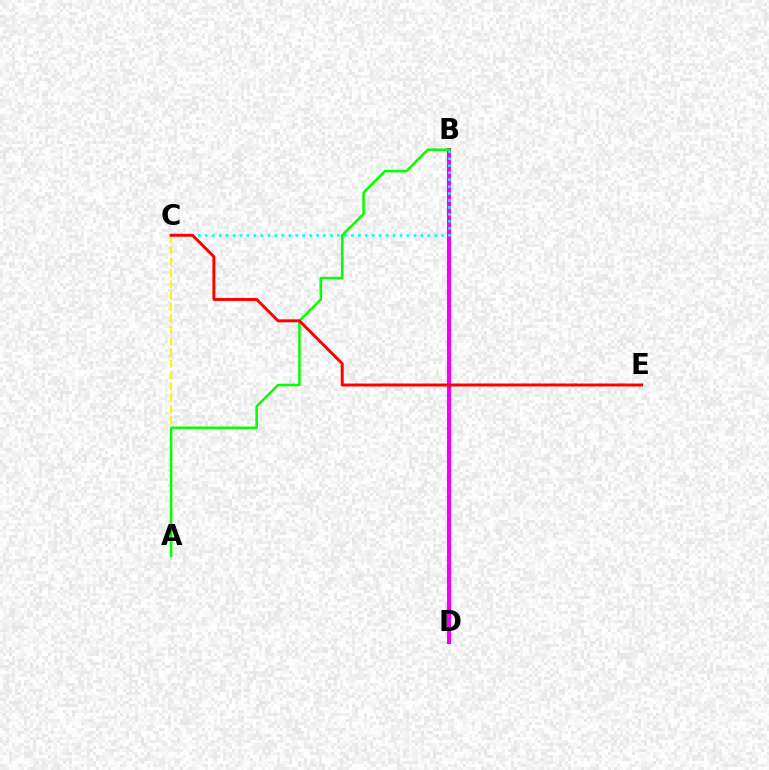{('B', 'D'): [{'color': '#0010ff', 'line_style': 'solid', 'thickness': 1.8}, {'color': '#ee00ff', 'line_style': 'solid', 'thickness': 2.97}], ('A', 'C'): [{'color': '#fcf500', 'line_style': 'dashed', 'thickness': 1.54}], ('B', 'C'): [{'color': '#00fff6', 'line_style': 'dotted', 'thickness': 1.89}], ('A', 'B'): [{'color': '#08ff00', 'line_style': 'solid', 'thickness': 1.82}], ('C', 'E'): [{'color': '#ff0000', 'line_style': 'solid', 'thickness': 2.13}]}